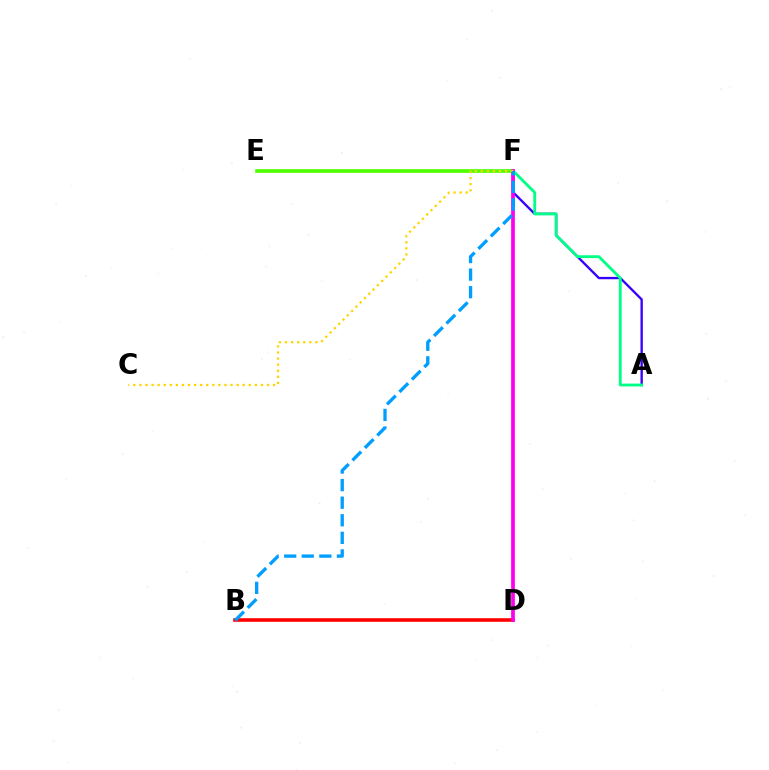{('B', 'D'): [{'color': '#ff0000', 'line_style': 'solid', 'thickness': 2.58}], ('A', 'F'): [{'color': '#3700ff', 'line_style': 'solid', 'thickness': 1.69}, {'color': '#00ff86', 'line_style': 'solid', 'thickness': 2.03}], ('E', 'F'): [{'color': '#4fff00', 'line_style': 'solid', 'thickness': 2.64}], ('D', 'F'): [{'color': '#ff00ed', 'line_style': 'solid', 'thickness': 2.68}], ('C', 'F'): [{'color': '#ffd500', 'line_style': 'dotted', 'thickness': 1.65}], ('B', 'F'): [{'color': '#009eff', 'line_style': 'dashed', 'thickness': 2.39}]}